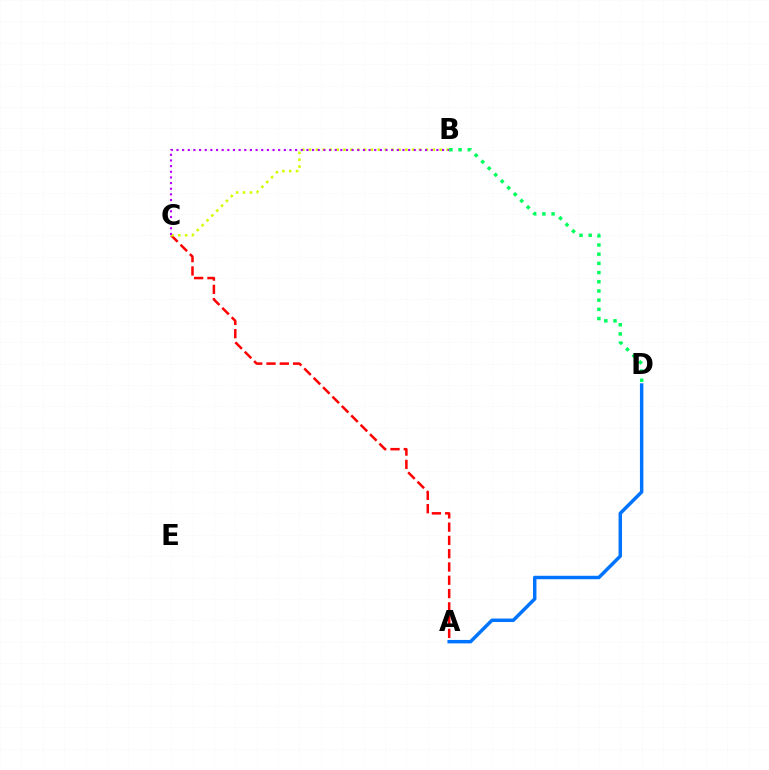{('B', 'D'): [{'color': '#00ff5c', 'line_style': 'dotted', 'thickness': 2.5}], ('A', 'C'): [{'color': '#ff0000', 'line_style': 'dashed', 'thickness': 1.8}], ('B', 'C'): [{'color': '#d1ff00', 'line_style': 'dotted', 'thickness': 1.87}, {'color': '#b900ff', 'line_style': 'dotted', 'thickness': 1.54}], ('A', 'D'): [{'color': '#0074ff', 'line_style': 'solid', 'thickness': 2.49}]}